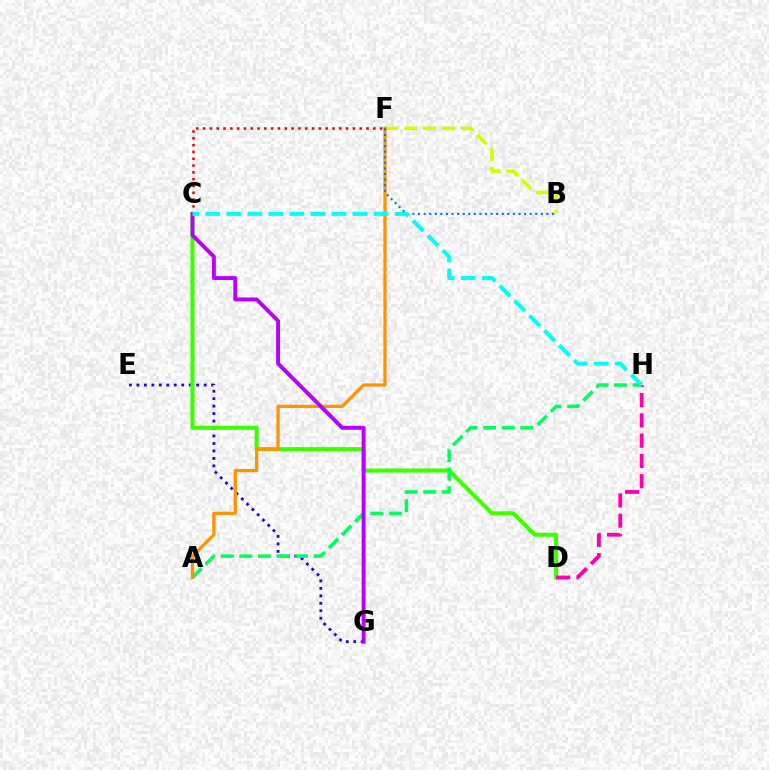{('E', 'G'): [{'color': '#2500ff', 'line_style': 'dotted', 'thickness': 2.03}], ('C', 'D'): [{'color': '#3dff00', 'line_style': 'solid', 'thickness': 2.93}], ('D', 'H'): [{'color': '#ff00ac', 'line_style': 'dashed', 'thickness': 2.75}], ('A', 'H'): [{'color': '#00ff5c', 'line_style': 'dashed', 'thickness': 2.52}], ('B', 'F'): [{'color': '#d1ff00', 'line_style': 'dashed', 'thickness': 2.58}, {'color': '#0074ff', 'line_style': 'dotted', 'thickness': 1.52}], ('A', 'F'): [{'color': '#ff9400', 'line_style': 'solid', 'thickness': 2.36}], ('C', 'F'): [{'color': '#ff0000', 'line_style': 'dotted', 'thickness': 1.85}], ('C', 'G'): [{'color': '#b900ff', 'line_style': 'solid', 'thickness': 2.81}], ('C', 'H'): [{'color': '#00fff6', 'line_style': 'dashed', 'thickness': 2.86}]}